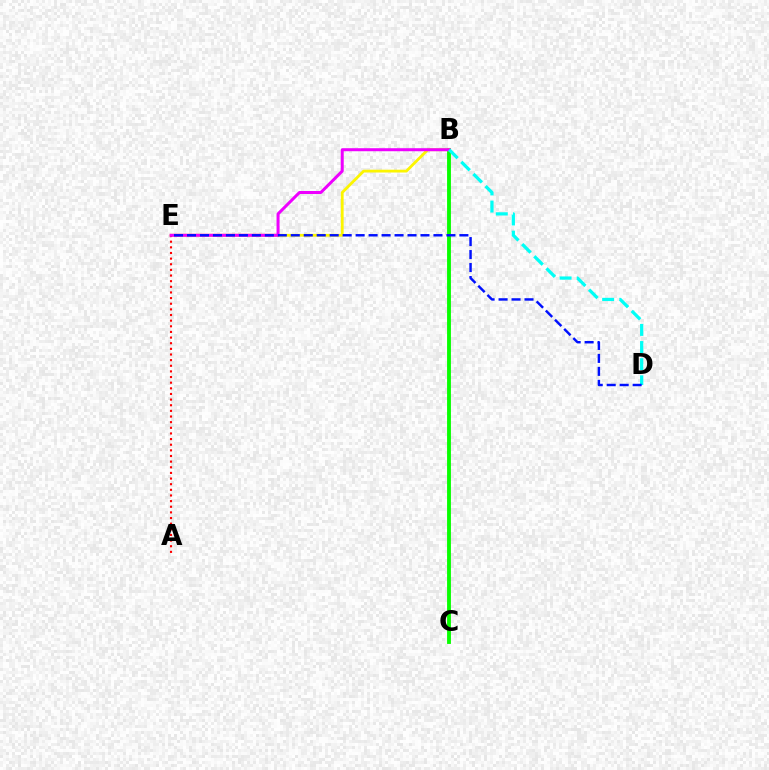{('B', 'C'): [{'color': '#08ff00', 'line_style': 'solid', 'thickness': 2.78}], ('B', 'E'): [{'color': '#fcf500', 'line_style': 'solid', 'thickness': 2.03}, {'color': '#ee00ff', 'line_style': 'solid', 'thickness': 2.17}], ('A', 'E'): [{'color': '#ff0000', 'line_style': 'dotted', 'thickness': 1.53}], ('B', 'D'): [{'color': '#00fff6', 'line_style': 'dashed', 'thickness': 2.33}], ('D', 'E'): [{'color': '#0010ff', 'line_style': 'dashed', 'thickness': 1.76}]}